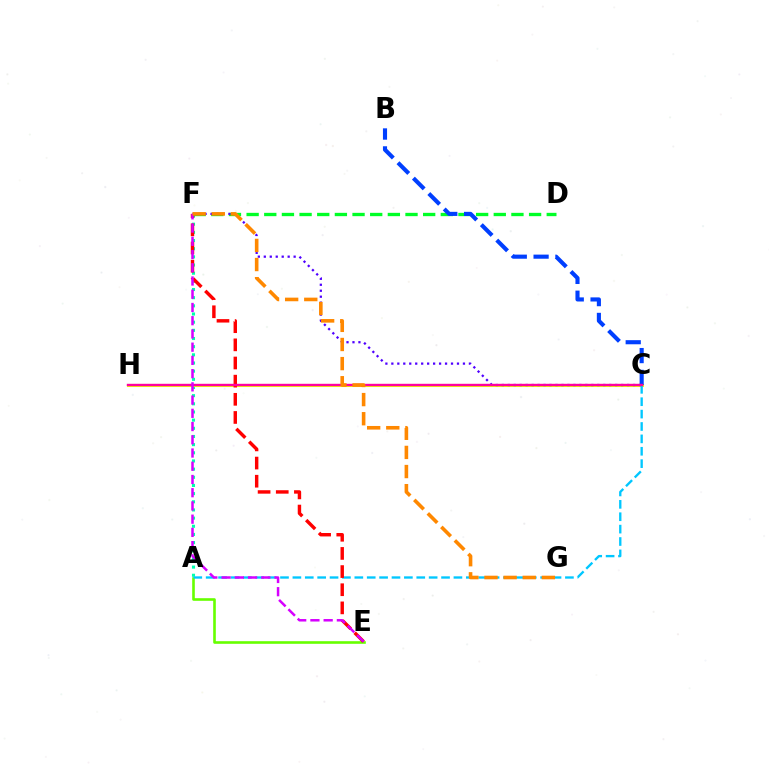{('A', 'F'): [{'color': '#00ffaf', 'line_style': 'dotted', 'thickness': 2.22}], ('A', 'E'): [{'color': '#66ff00', 'line_style': 'solid', 'thickness': 1.88}], ('D', 'F'): [{'color': '#00ff27', 'line_style': 'dashed', 'thickness': 2.4}], ('C', 'H'): [{'color': '#eeff00', 'line_style': 'solid', 'thickness': 2.21}, {'color': '#ff00a0', 'line_style': 'solid', 'thickness': 1.72}], ('A', 'C'): [{'color': '#00c7ff', 'line_style': 'dashed', 'thickness': 1.68}], ('B', 'C'): [{'color': '#003fff', 'line_style': 'dashed', 'thickness': 2.96}], ('C', 'F'): [{'color': '#4f00ff', 'line_style': 'dotted', 'thickness': 1.62}], ('E', 'F'): [{'color': '#ff0000', 'line_style': 'dashed', 'thickness': 2.47}, {'color': '#d600ff', 'line_style': 'dashed', 'thickness': 1.8}], ('F', 'G'): [{'color': '#ff8800', 'line_style': 'dashed', 'thickness': 2.6}]}